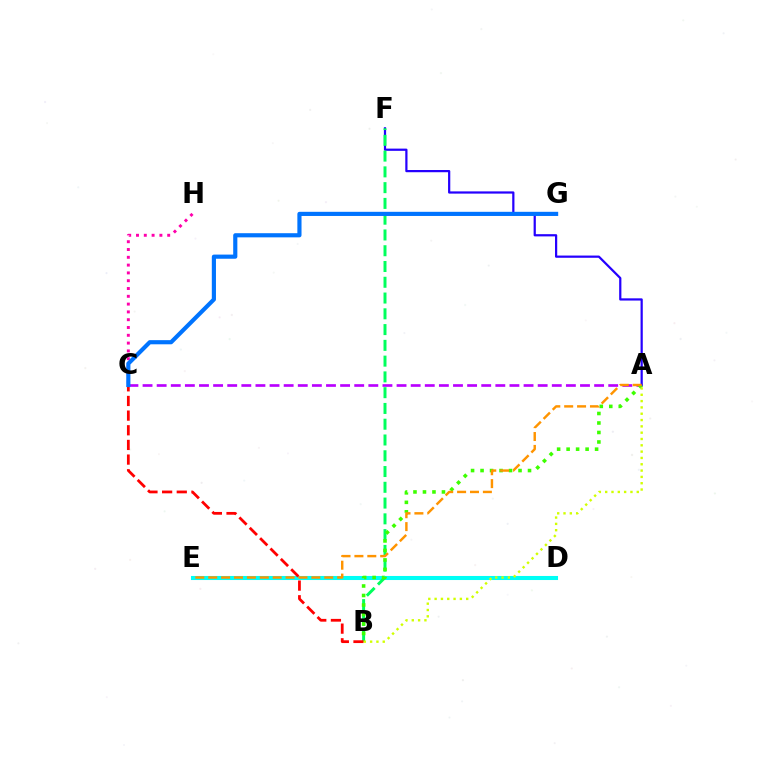{('A', 'C'): [{'color': '#b900ff', 'line_style': 'dashed', 'thickness': 1.92}], ('A', 'F'): [{'color': '#2500ff', 'line_style': 'solid', 'thickness': 1.6}], ('D', 'E'): [{'color': '#00fff6', 'line_style': 'solid', 'thickness': 2.92}], ('B', 'F'): [{'color': '#00ff5c', 'line_style': 'dashed', 'thickness': 2.14}], ('A', 'B'): [{'color': '#3dff00', 'line_style': 'dotted', 'thickness': 2.58}, {'color': '#d1ff00', 'line_style': 'dotted', 'thickness': 1.72}], ('A', 'E'): [{'color': '#ff9400', 'line_style': 'dashed', 'thickness': 1.75}], ('C', 'H'): [{'color': '#ff00ac', 'line_style': 'dotted', 'thickness': 2.12}], ('B', 'C'): [{'color': '#ff0000', 'line_style': 'dashed', 'thickness': 1.99}], ('C', 'G'): [{'color': '#0074ff', 'line_style': 'solid', 'thickness': 2.99}]}